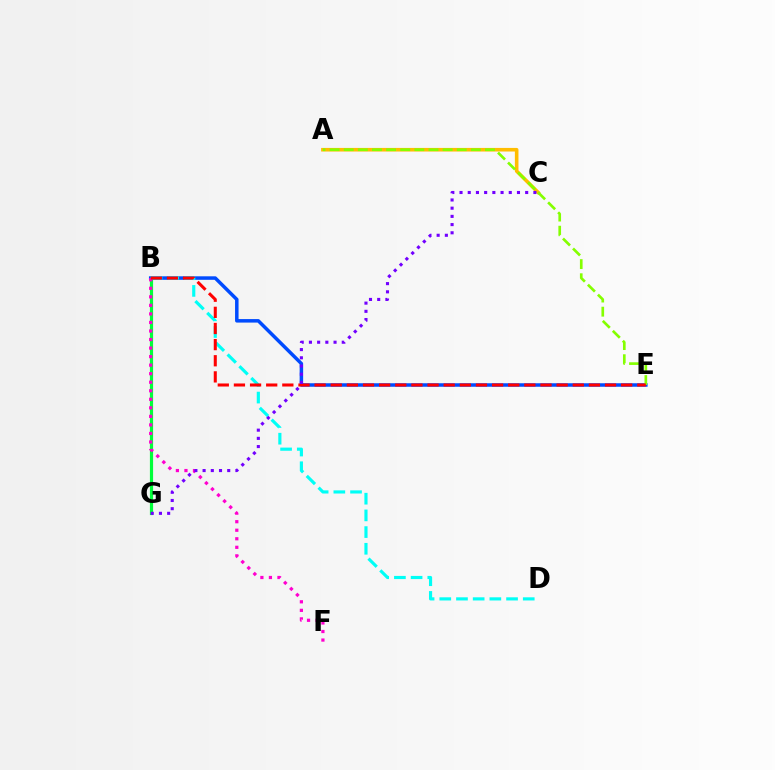{('B', 'G'): [{'color': '#00ff39', 'line_style': 'solid', 'thickness': 2.3}], ('B', 'E'): [{'color': '#004bff', 'line_style': 'solid', 'thickness': 2.52}, {'color': '#ff0000', 'line_style': 'dashed', 'thickness': 2.19}], ('B', 'D'): [{'color': '#00fff6', 'line_style': 'dashed', 'thickness': 2.27}], ('B', 'F'): [{'color': '#ff00cf', 'line_style': 'dotted', 'thickness': 2.32}], ('A', 'C'): [{'color': '#ffbd00', 'line_style': 'solid', 'thickness': 2.59}], ('A', 'E'): [{'color': '#84ff00', 'line_style': 'dashed', 'thickness': 1.92}], ('C', 'G'): [{'color': '#7200ff', 'line_style': 'dotted', 'thickness': 2.23}]}